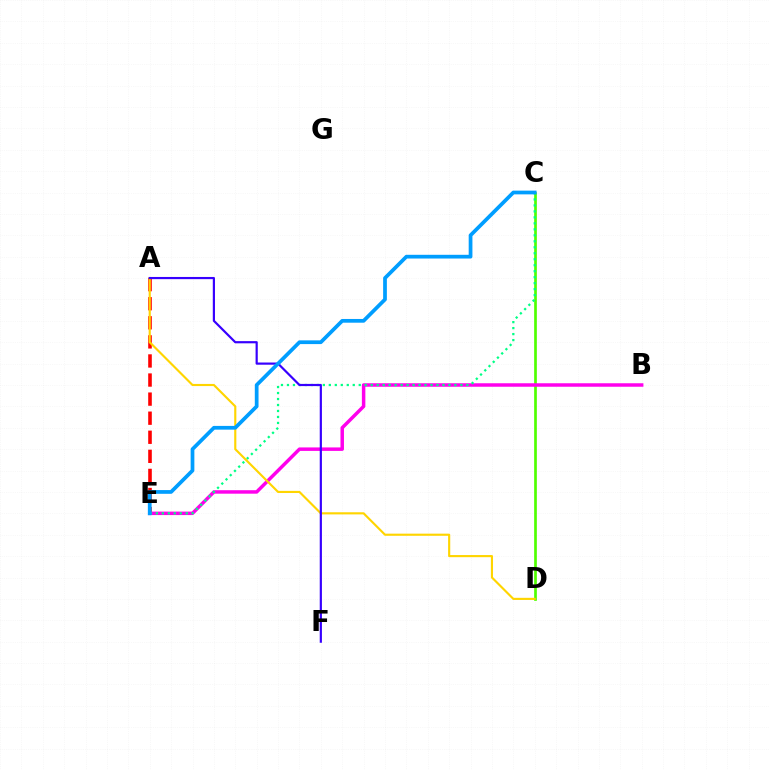{('A', 'E'): [{'color': '#ff0000', 'line_style': 'dashed', 'thickness': 2.59}], ('C', 'D'): [{'color': '#4fff00', 'line_style': 'solid', 'thickness': 1.94}], ('B', 'E'): [{'color': '#ff00ed', 'line_style': 'solid', 'thickness': 2.51}], ('C', 'E'): [{'color': '#00ff86', 'line_style': 'dotted', 'thickness': 1.63}, {'color': '#009eff', 'line_style': 'solid', 'thickness': 2.69}], ('A', 'D'): [{'color': '#ffd500', 'line_style': 'solid', 'thickness': 1.54}], ('A', 'F'): [{'color': '#3700ff', 'line_style': 'solid', 'thickness': 1.58}]}